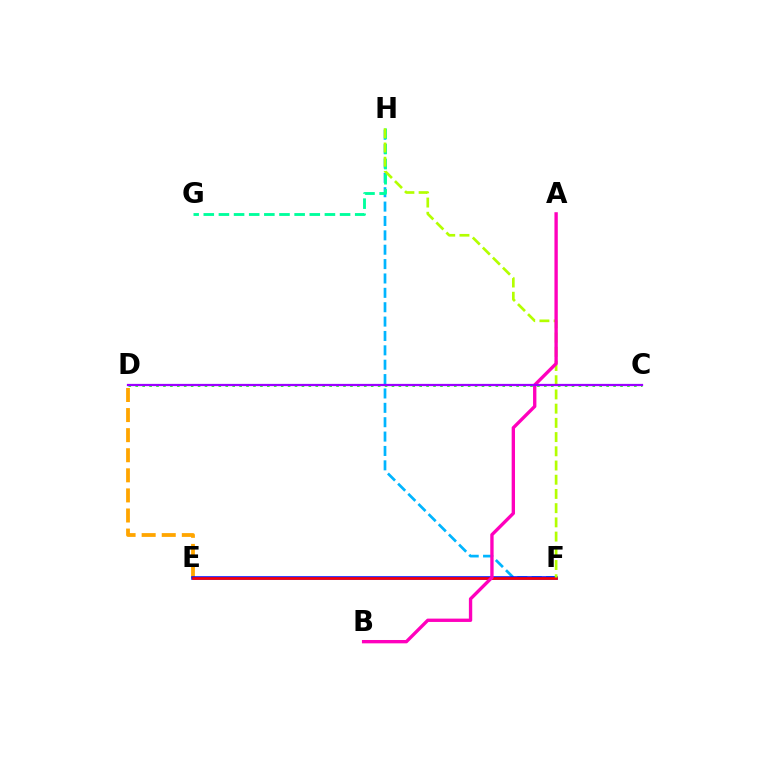{('F', 'H'): [{'color': '#00b5ff', 'line_style': 'dashed', 'thickness': 1.95}, {'color': '#b3ff00', 'line_style': 'dashed', 'thickness': 1.93}], ('G', 'H'): [{'color': '#00ff9d', 'line_style': 'dashed', 'thickness': 2.06}], ('D', 'E'): [{'color': '#ffa500', 'line_style': 'dashed', 'thickness': 2.73}], ('E', 'F'): [{'color': '#0010ff', 'line_style': 'solid', 'thickness': 2.57}, {'color': '#ff0000', 'line_style': 'solid', 'thickness': 1.88}], ('C', 'D'): [{'color': '#08ff00', 'line_style': 'dotted', 'thickness': 1.88}, {'color': '#9b00ff', 'line_style': 'solid', 'thickness': 1.62}], ('A', 'B'): [{'color': '#ff00bd', 'line_style': 'solid', 'thickness': 2.41}]}